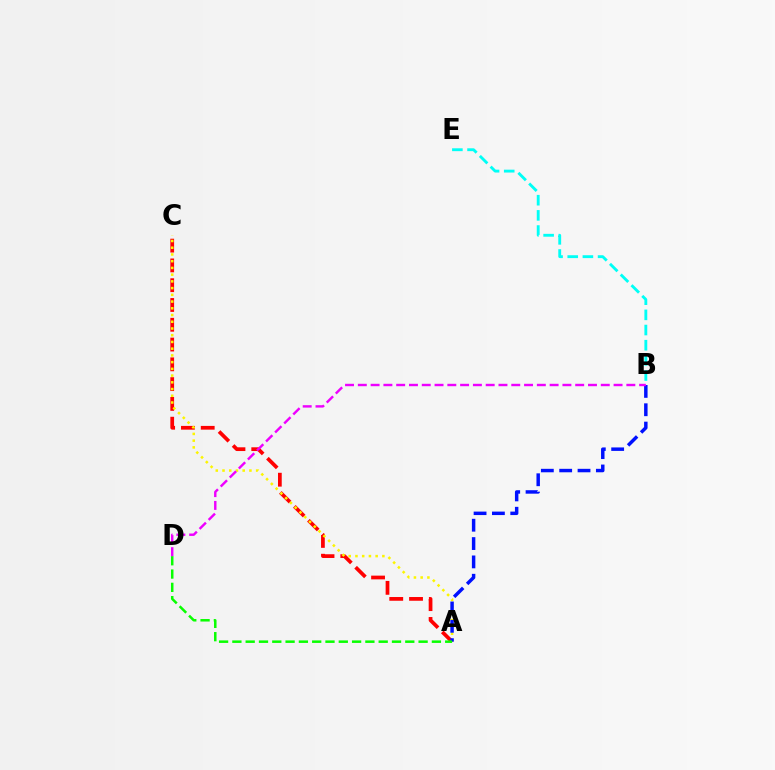{('A', 'C'): [{'color': '#ff0000', 'line_style': 'dashed', 'thickness': 2.69}, {'color': '#fcf500', 'line_style': 'dotted', 'thickness': 1.83}], ('A', 'B'): [{'color': '#0010ff', 'line_style': 'dashed', 'thickness': 2.49}], ('B', 'E'): [{'color': '#00fff6', 'line_style': 'dashed', 'thickness': 2.06}], ('A', 'D'): [{'color': '#08ff00', 'line_style': 'dashed', 'thickness': 1.81}], ('B', 'D'): [{'color': '#ee00ff', 'line_style': 'dashed', 'thickness': 1.74}]}